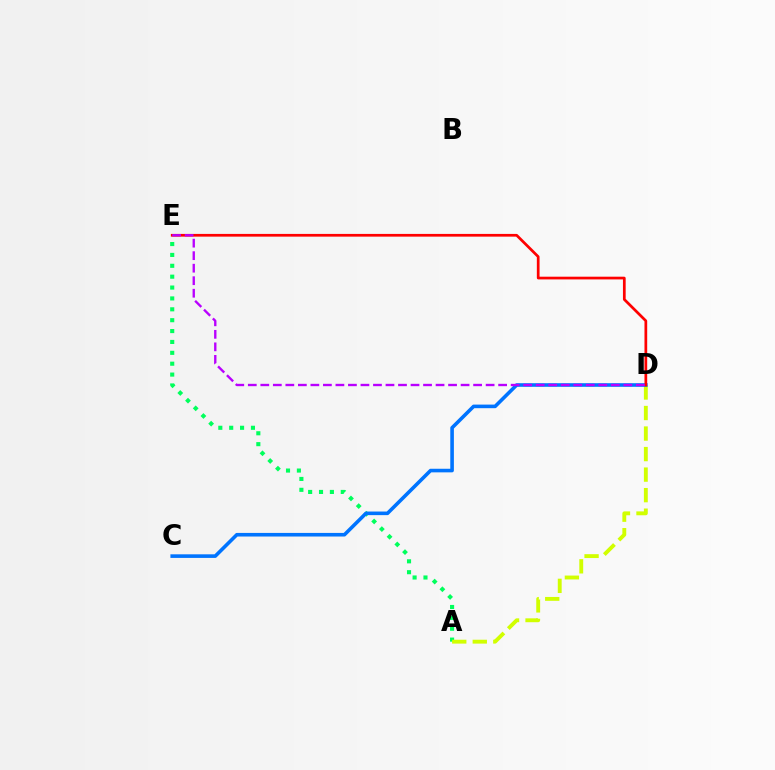{('A', 'E'): [{'color': '#00ff5c', 'line_style': 'dotted', 'thickness': 2.96}], ('A', 'D'): [{'color': '#d1ff00', 'line_style': 'dashed', 'thickness': 2.79}], ('C', 'D'): [{'color': '#0074ff', 'line_style': 'solid', 'thickness': 2.59}], ('D', 'E'): [{'color': '#ff0000', 'line_style': 'solid', 'thickness': 1.96}, {'color': '#b900ff', 'line_style': 'dashed', 'thickness': 1.7}]}